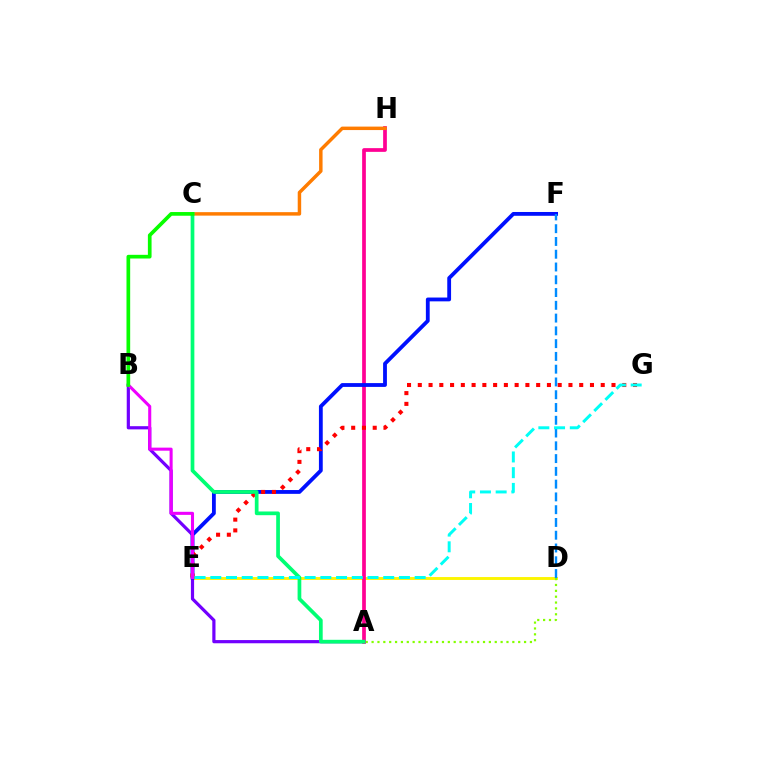{('D', 'E'): [{'color': '#fcf500', 'line_style': 'solid', 'thickness': 2.09}], ('A', 'D'): [{'color': '#84ff00', 'line_style': 'dotted', 'thickness': 1.59}], ('A', 'B'): [{'color': '#7200ff', 'line_style': 'solid', 'thickness': 2.3}], ('A', 'H'): [{'color': '#ff0094', 'line_style': 'solid', 'thickness': 2.68}], ('C', 'H'): [{'color': '#ff7c00', 'line_style': 'solid', 'thickness': 2.49}], ('E', 'F'): [{'color': '#0010ff', 'line_style': 'solid', 'thickness': 2.74}], ('E', 'G'): [{'color': '#ff0000', 'line_style': 'dotted', 'thickness': 2.92}, {'color': '#00fff6', 'line_style': 'dashed', 'thickness': 2.14}], ('D', 'F'): [{'color': '#008cff', 'line_style': 'dashed', 'thickness': 1.74}], ('A', 'C'): [{'color': '#00ff74', 'line_style': 'solid', 'thickness': 2.67}], ('B', 'E'): [{'color': '#ee00ff', 'line_style': 'solid', 'thickness': 2.21}], ('B', 'C'): [{'color': '#08ff00', 'line_style': 'solid', 'thickness': 2.66}]}